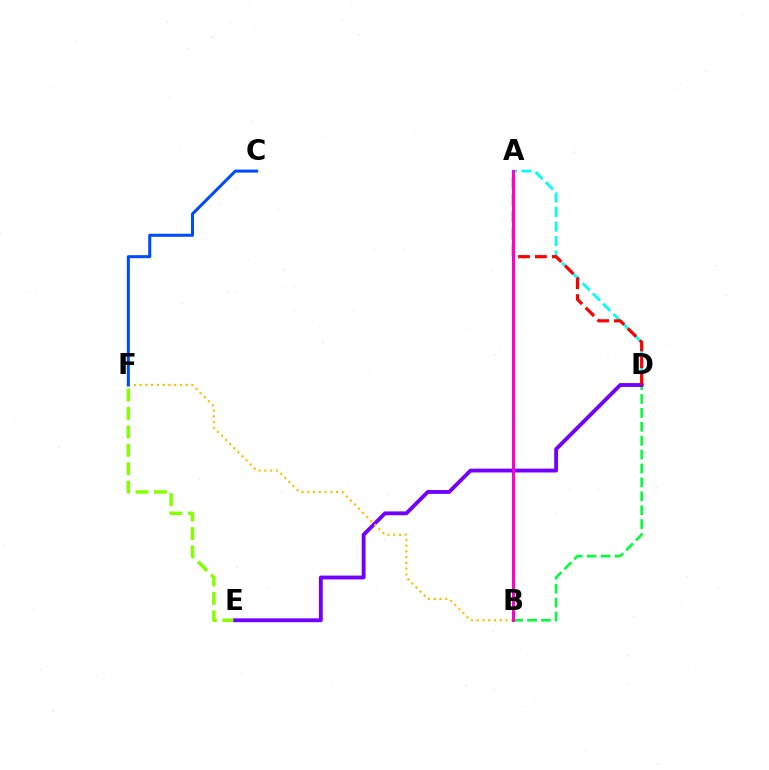{('E', 'F'): [{'color': '#84ff00', 'line_style': 'dashed', 'thickness': 2.5}], ('B', 'D'): [{'color': '#00ff39', 'line_style': 'dashed', 'thickness': 1.89}], ('A', 'D'): [{'color': '#00fff6', 'line_style': 'dashed', 'thickness': 1.97}, {'color': '#ff0000', 'line_style': 'dashed', 'thickness': 2.29}], ('D', 'E'): [{'color': '#7200ff', 'line_style': 'solid', 'thickness': 2.77}], ('B', 'F'): [{'color': '#ffbd00', 'line_style': 'dotted', 'thickness': 1.56}], ('C', 'F'): [{'color': '#004bff', 'line_style': 'solid', 'thickness': 2.18}], ('A', 'B'): [{'color': '#ff00cf', 'line_style': 'solid', 'thickness': 2.18}]}